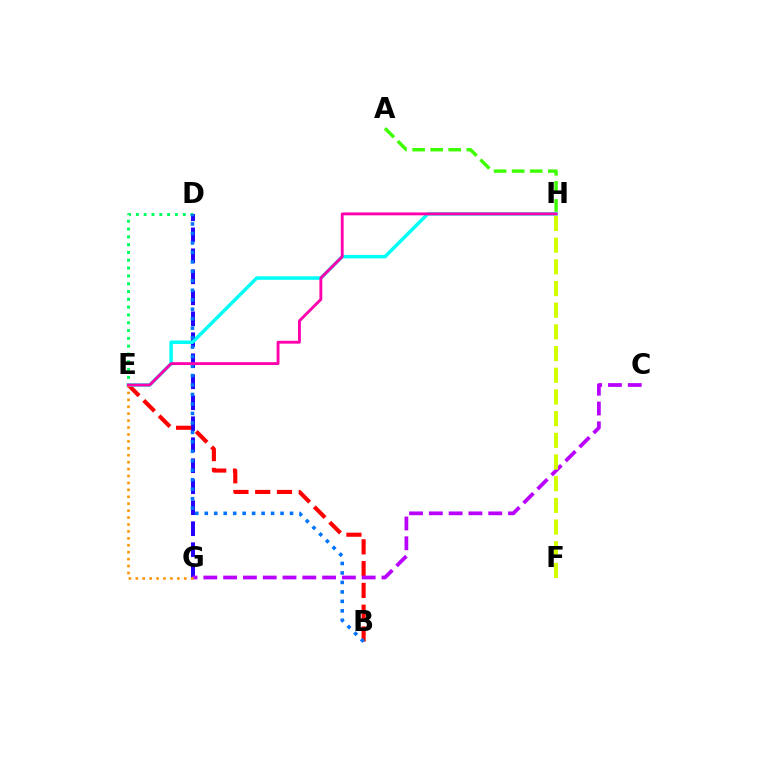{('D', 'G'): [{'color': '#2500ff', 'line_style': 'dashed', 'thickness': 2.85}], ('B', 'E'): [{'color': '#ff0000', 'line_style': 'dashed', 'thickness': 2.96}], ('E', 'H'): [{'color': '#00fff6', 'line_style': 'solid', 'thickness': 2.51}, {'color': '#ff00ac', 'line_style': 'solid', 'thickness': 2.06}], ('C', 'G'): [{'color': '#b900ff', 'line_style': 'dashed', 'thickness': 2.69}], ('A', 'H'): [{'color': '#3dff00', 'line_style': 'dashed', 'thickness': 2.46}], ('E', 'G'): [{'color': '#ff9400', 'line_style': 'dotted', 'thickness': 1.88}], ('F', 'H'): [{'color': '#d1ff00', 'line_style': 'dashed', 'thickness': 2.95}], ('D', 'E'): [{'color': '#00ff5c', 'line_style': 'dotted', 'thickness': 2.12}], ('B', 'D'): [{'color': '#0074ff', 'line_style': 'dotted', 'thickness': 2.57}]}